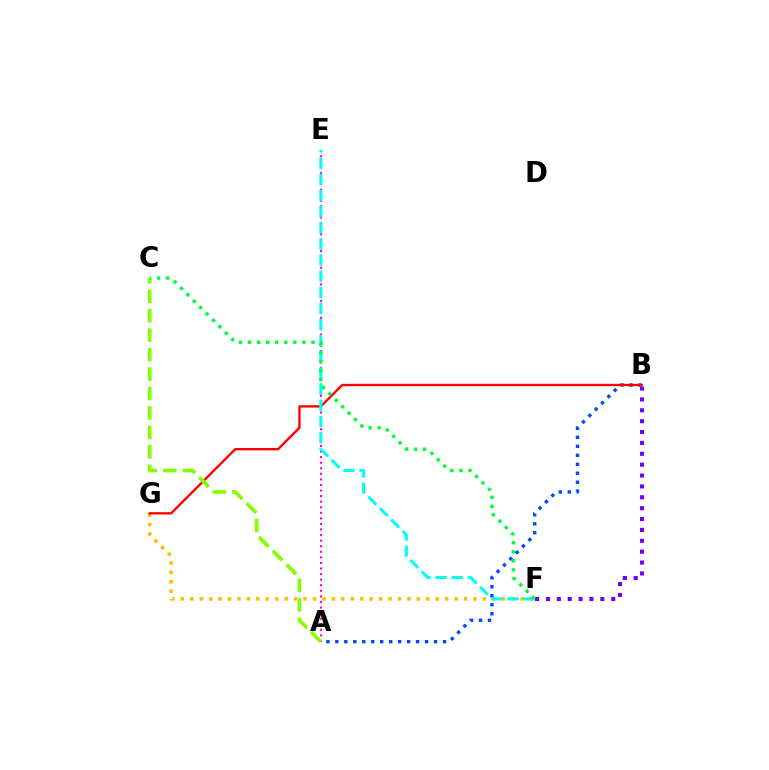{('A', 'E'): [{'color': '#ff00cf', 'line_style': 'dotted', 'thickness': 1.51}], ('F', 'G'): [{'color': '#ffbd00', 'line_style': 'dotted', 'thickness': 2.57}], ('B', 'F'): [{'color': '#7200ff', 'line_style': 'dotted', 'thickness': 2.96}], ('A', 'B'): [{'color': '#004bff', 'line_style': 'dotted', 'thickness': 2.44}], ('B', 'G'): [{'color': '#ff0000', 'line_style': 'solid', 'thickness': 1.7}], ('A', 'C'): [{'color': '#84ff00', 'line_style': 'dashed', 'thickness': 2.64}], ('E', 'F'): [{'color': '#00fff6', 'line_style': 'dashed', 'thickness': 2.19}], ('C', 'F'): [{'color': '#00ff39', 'line_style': 'dotted', 'thickness': 2.46}]}